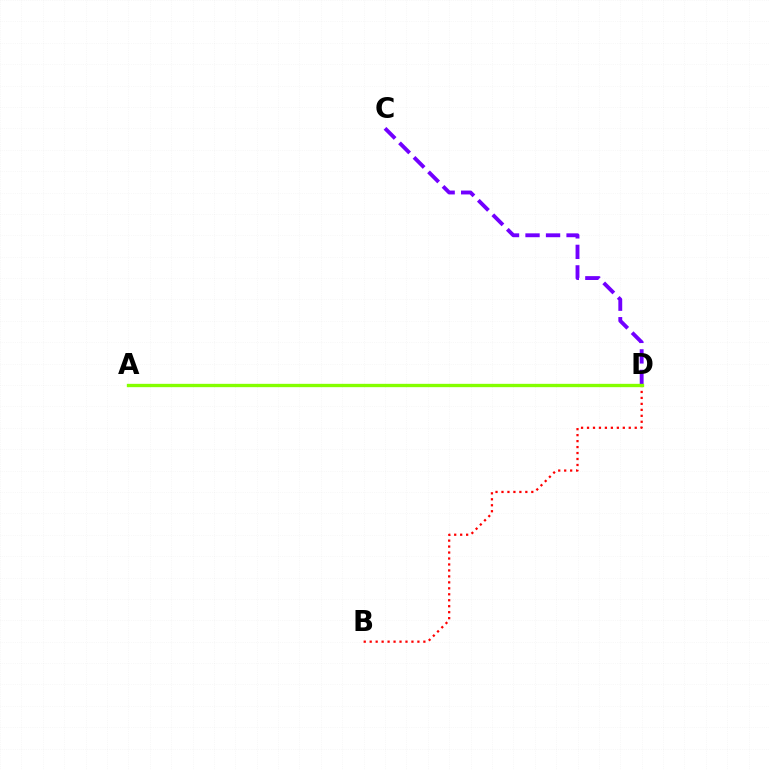{('C', 'D'): [{'color': '#7200ff', 'line_style': 'dashed', 'thickness': 2.79}], ('B', 'D'): [{'color': '#ff0000', 'line_style': 'dotted', 'thickness': 1.62}], ('A', 'D'): [{'color': '#00fff6', 'line_style': 'solid', 'thickness': 1.99}, {'color': '#84ff00', 'line_style': 'solid', 'thickness': 2.4}]}